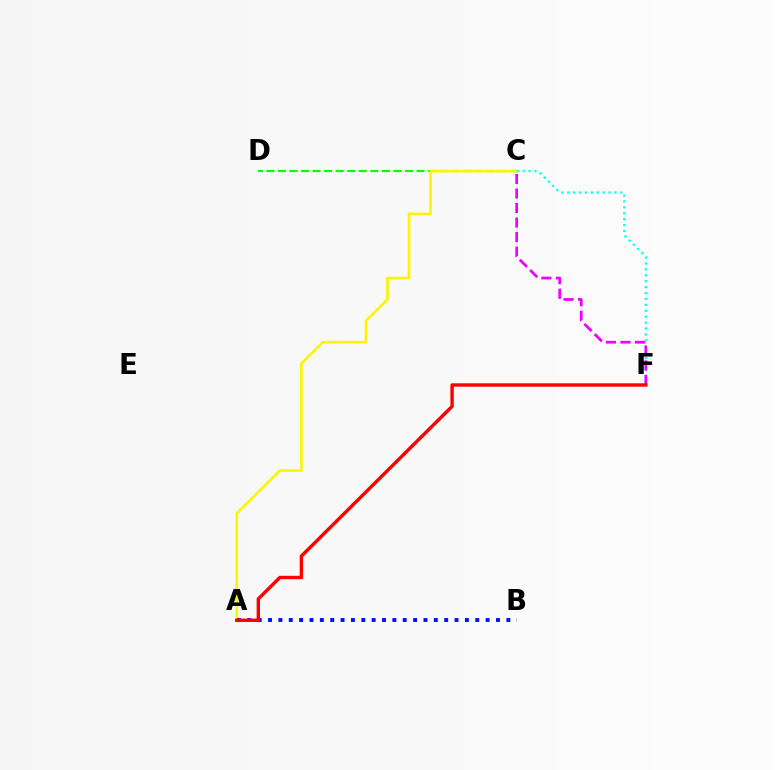{('C', 'D'): [{'color': '#08ff00', 'line_style': 'dashed', 'thickness': 1.57}], ('A', 'C'): [{'color': '#fcf500', 'line_style': 'solid', 'thickness': 1.91}], ('C', 'F'): [{'color': '#00fff6', 'line_style': 'dotted', 'thickness': 1.61}, {'color': '#ee00ff', 'line_style': 'dashed', 'thickness': 1.97}], ('A', 'B'): [{'color': '#0010ff', 'line_style': 'dotted', 'thickness': 2.82}], ('A', 'F'): [{'color': '#ff0000', 'line_style': 'solid', 'thickness': 2.45}]}